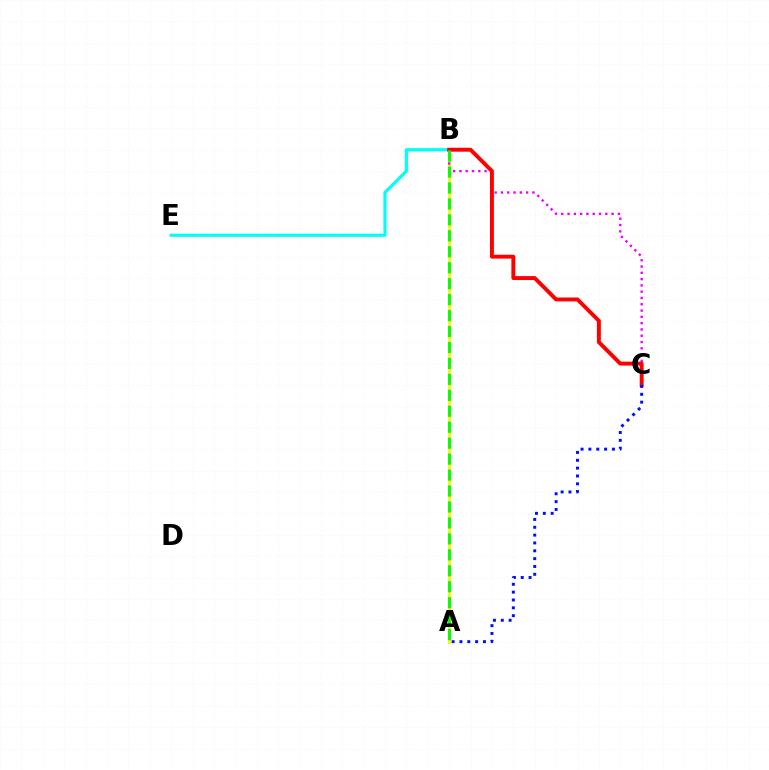{('A', 'B'): [{'color': '#fcf500', 'line_style': 'solid', 'thickness': 2.1}, {'color': '#08ff00', 'line_style': 'dashed', 'thickness': 2.17}], ('B', 'C'): [{'color': '#ee00ff', 'line_style': 'dotted', 'thickness': 1.71}, {'color': '#ff0000', 'line_style': 'solid', 'thickness': 2.82}], ('B', 'E'): [{'color': '#00fff6', 'line_style': 'solid', 'thickness': 2.28}], ('A', 'C'): [{'color': '#0010ff', 'line_style': 'dotted', 'thickness': 2.13}]}